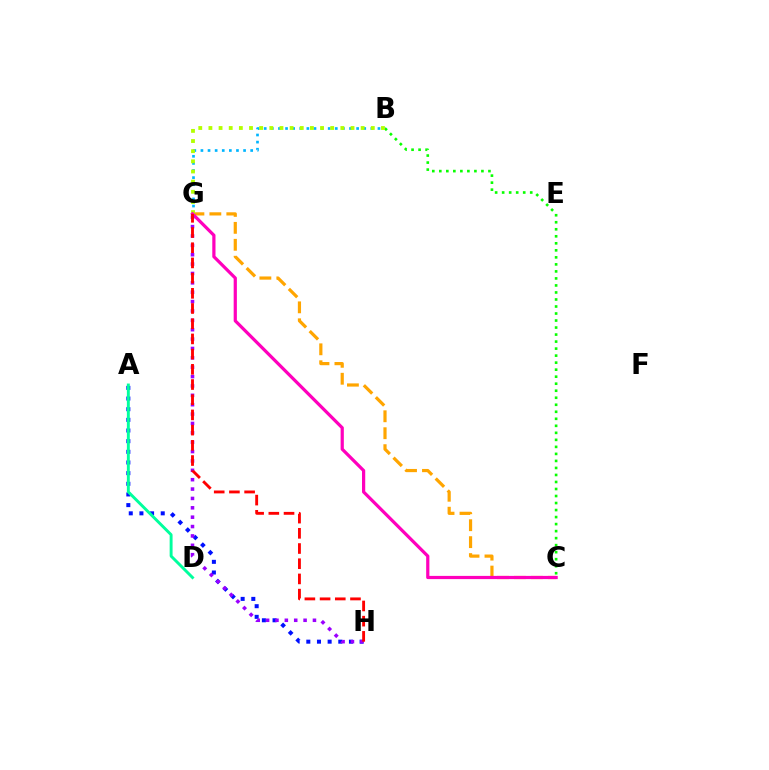{('B', 'G'): [{'color': '#00b5ff', 'line_style': 'dotted', 'thickness': 1.93}, {'color': '#b3ff00', 'line_style': 'dotted', 'thickness': 2.76}], ('B', 'C'): [{'color': '#08ff00', 'line_style': 'dotted', 'thickness': 1.91}], ('C', 'G'): [{'color': '#ffa500', 'line_style': 'dashed', 'thickness': 2.3}, {'color': '#ff00bd', 'line_style': 'solid', 'thickness': 2.31}], ('A', 'H'): [{'color': '#0010ff', 'line_style': 'dotted', 'thickness': 2.9}], ('A', 'D'): [{'color': '#00ff9d', 'line_style': 'solid', 'thickness': 2.1}], ('G', 'H'): [{'color': '#9b00ff', 'line_style': 'dotted', 'thickness': 2.55}, {'color': '#ff0000', 'line_style': 'dashed', 'thickness': 2.07}]}